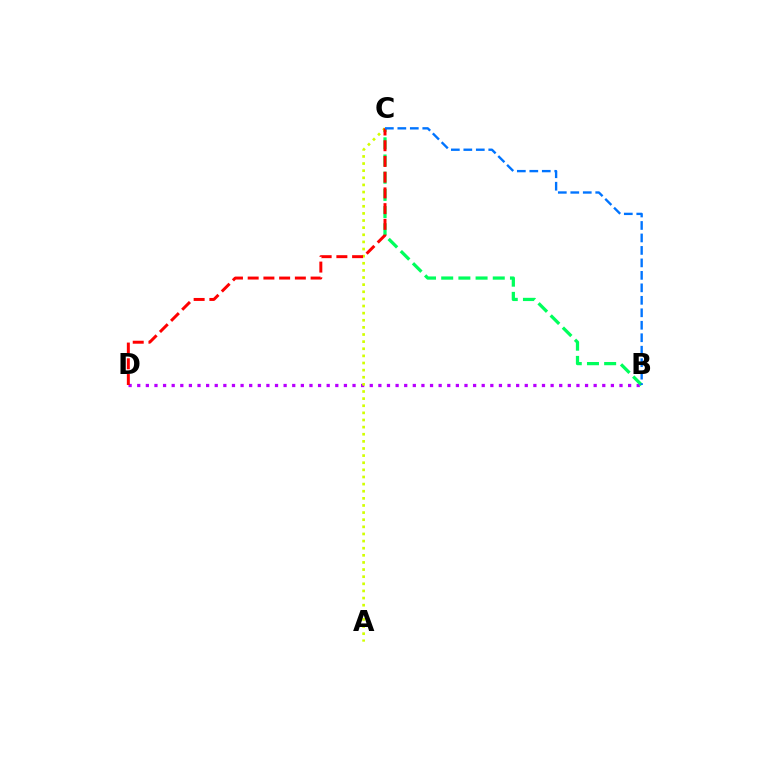{('B', 'D'): [{'color': '#b900ff', 'line_style': 'dotted', 'thickness': 2.34}], ('B', 'C'): [{'color': '#00ff5c', 'line_style': 'dashed', 'thickness': 2.34}, {'color': '#0074ff', 'line_style': 'dashed', 'thickness': 1.69}], ('A', 'C'): [{'color': '#d1ff00', 'line_style': 'dotted', 'thickness': 1.94}], ('C', 'D'): [{'color': '#ff0000', 'line_style': 'dashed', 'thickness': 2.14}]}